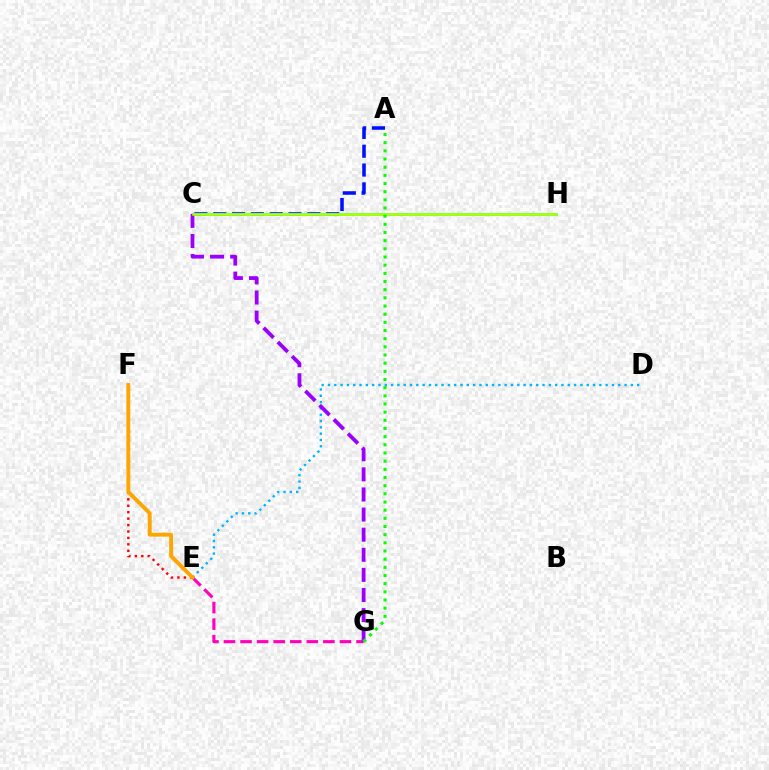{('E', 'F'): [{'color': '#ff0000', 'line_style': 'dotted', 'thickness': 1.75}, {'color': '#ffa500', 'line_style': 'solid', 'thickness': 2.81}], ('D', 'E'): [{'color': '#00b5ff', 'line_style': 'dotted', 'thickness': 1.71}], ('E', 'G'): [{'color': '#ff00bd', 'line_style': 'dashed', 'thickness': 2.25}], ('A', 'C'): [{'color': '#0010ff', 'line_style': 'dashed', 'thickness': 2.56}], ('C', 'H'): [{'color': '#00ff9d', 'line_style': 'solid', 'thickness': 1.91}, {'color': '#b3ff00', 'line_style': 'solid', 'thickness': 1.82}], ('C', 'G'): [{'color': '#9b00ff', 'line_style': 'dashed', 'thickness': 2.73}], ('A', 'G'): [{'color': '#08ff00', 'line_style': 'dotted', 'thickness': 2.22}]}